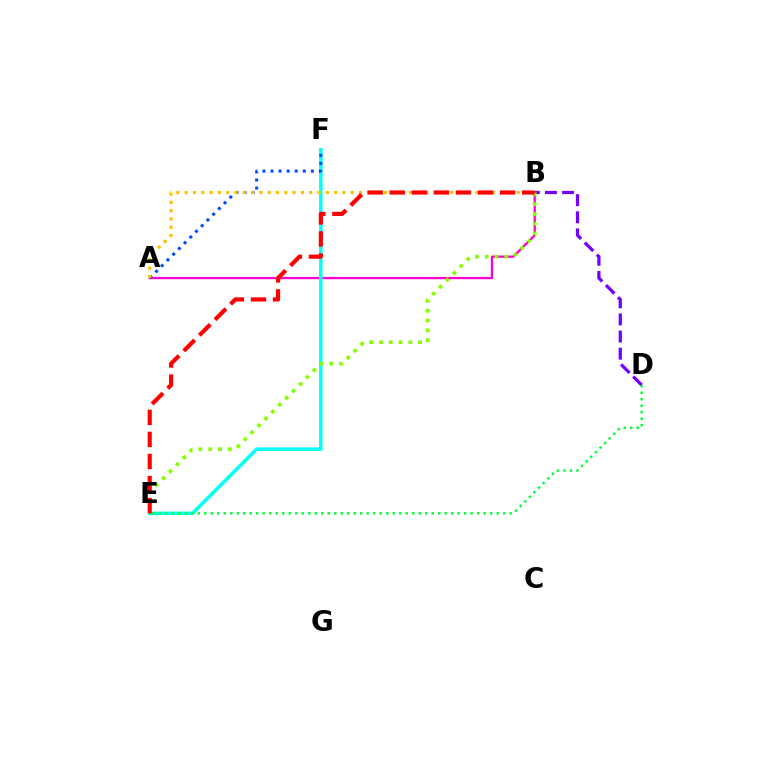{('A', 'B'): [{'color': '#ff00cf', 'line_style': 'solid', 'thickness': 1.65}, {'color': '#ffbd00', 'line_style': 'dotted', 'thickness': 2.26}], ('E', 'F'): [{'color': '#00fff6', 'line_style': 'solid', 'thickness': 2.54}], ('A', 'F'): [{'color': '#004bff', 'line_style': 'dotted', 'thickness': 2.19}], ('B', 'D'): [{'color': '#7200ff', 'line_style': 'dashed', 'thickness': 2.33}], ('D', 'E'): [{'color': '#00ff39', 'line_style': 'dotted', 'thickness': 1.77}], ('B', 'E'): [{'color': '#84ff00', 'line_style': 'dotted', 'thickness': 2.66}, {'color': '#ff0000', 'line_style': 'dashed', 'thickness': 3.0}]}